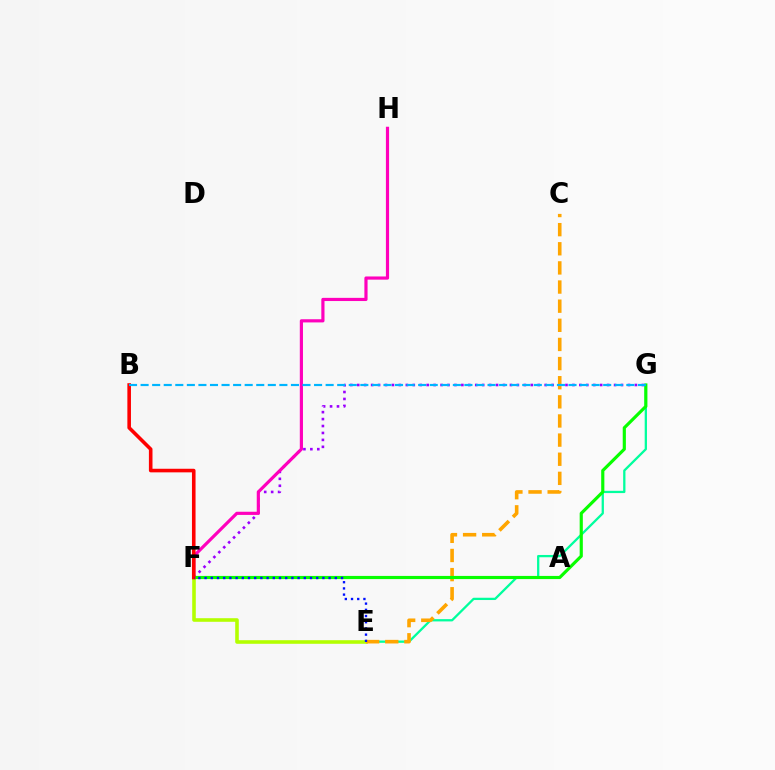{('F', 'G'): [{'color': '#9b00ff', 'line_style': 'dotted', 'thickness': 1.89}, {'color': '#08ff00', 'line_style': 'solid', 'thickness': 2.27}], ('F', 'H'): [{'color': '#ff00bd', 'line_style': 'solid', 'thickness': 2.29}], ('E', 'G'): [{'color': '#00ff9d', 'line_style': 'solid', 'thickness': 1.64}], ('E', 'F'): [{'color': '#b3ff00', 'line_style': 'solid', 'thickness': 2.58}, {'color': '#0010ff', 'line_style': 'dotted', 'thickness': 1.68}], ('C', 'E'): [{'color': '#ffa500', 'line_style': 'dashed', 'thickness': 2.6}], ('B', 'F'): [{'color': '#ff0000', 'line_style': 'solid', 'thickness': 2.58}], ('B', 'G'): [{'color': '#00b5ff', 'line_style': 'dashed', 'thickness': 1.57}]}